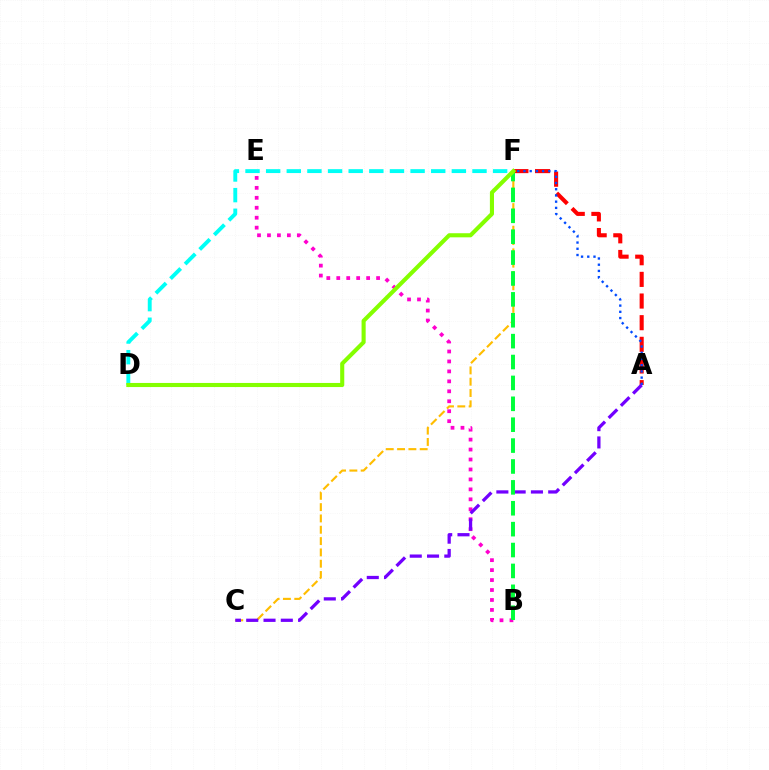{('C', 'F'): [{'color': '#ffbd00', 'line_style': 'dashed', 'thickness': 1.54}], ('A', 'F'): [{'color': '#ff0000', 'line_style': 'dashed', 'thickness': 2.94}, {'color': '#004bff', 'line_style': 'dotted', 'thickness': 1.69}], ('D', 'F'): [{'color': '#00fff6', 'line_style': 'dashed', 'thickness': 2.8}, {'color': '#84ff00', 'line_style': 'solid', 'thickness': 2.95}], ('B', 'E'): [{'color': '#ff00cf', 'line_style': 'dotted', 'thickness': 2.7}], ('A', 'C'): [{'color': '#7200ff', 'line_style': 'dashed', 'thickness': 2.35}], ('B', 'F'): [{'color': '#00ff39', 'line_style': 'dashed', 'thickness': 2.84}]}